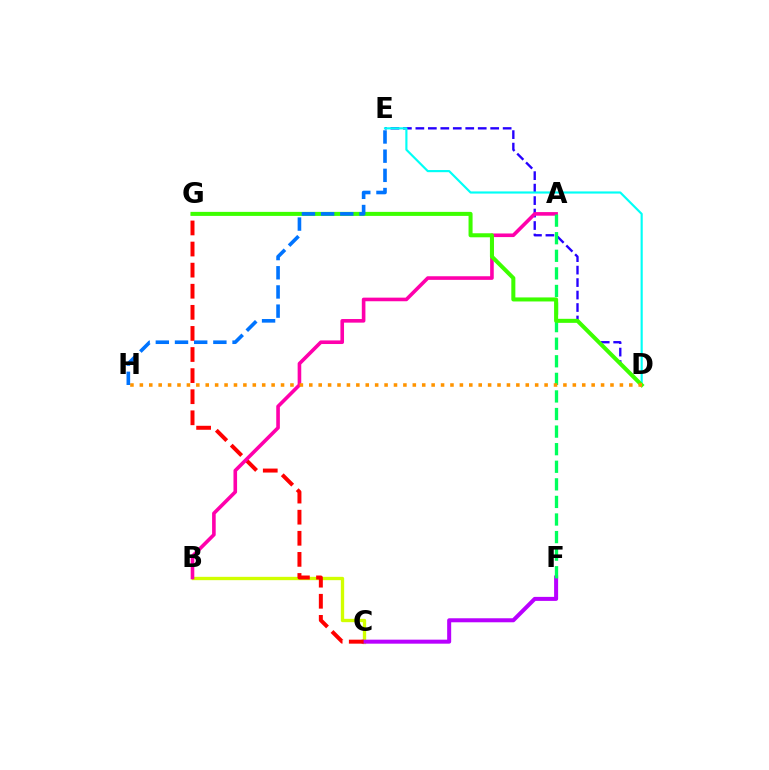{('B', 'C'): [{'color': '#d1ff00', 'line_style': 'solid', 'thickness': 2.4}], ('D', 'E'): [{'color': '#2500ff', 'line_style': 'dashed', 'thickness': 1.69}, {'color': '#00fff6', 'line_style': 'solid', 'thickness': 1.55}], ('C', 'F'): [{'color': '#b900ff', 'line_style': 'solid', 'thickness': 2.89}], ('C', 'G'): [{'color': '#ff0000', 'line_style': 'dashed', 'thickness': 2.87}], ('A', 'B'): [{'color': '#ff00ac', 'line_style': 'solid', 'thickness': 2.6}], ('A', 'F'): [{'color': '#00ff5c', 'line_style': 'dashed', 'thickness': 2.39}], ('D', 'G'): [{'color': '#3dff00', 'line_style': 'solid', 'thickness': 2.91}], ('D', 'H'): [{'color': '#ff9400', 'line_style': 'dotted', 'thickness': 2.56}], ('E', 'H'): [{'color': '#0074ff', 'line_style': 'dashed', 'thickness': 2.61}]}